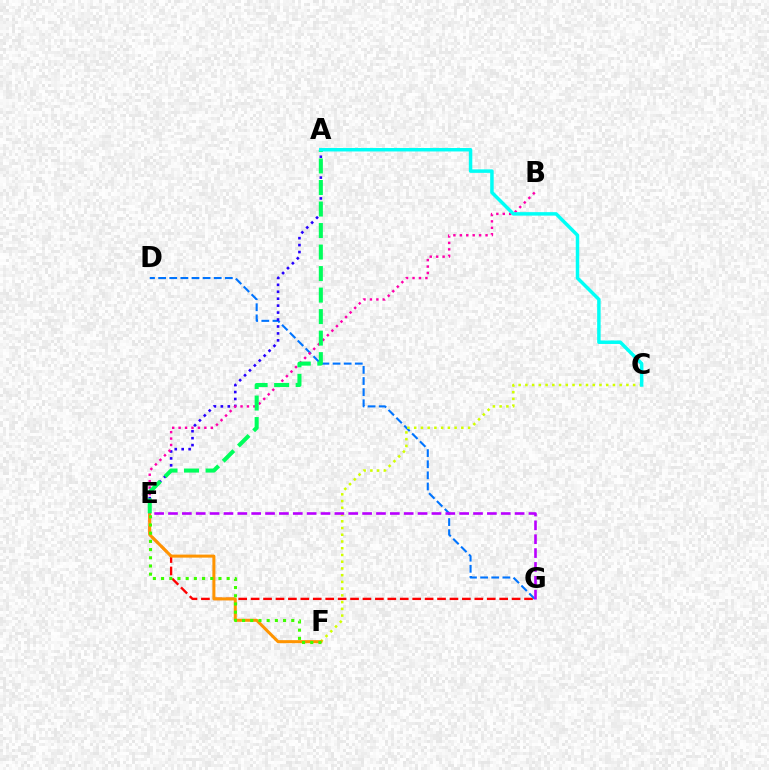{('E', 'G'): [{'color': '#ff0000', 'line_style': 'dashed', 'thickness': 1.69}, {'color': '#b900ff', 'line_style': 'dashed', 'thickness': 1.88}], ('D', 'G'): [{'color': '#0074ff', 'line_style': 'dashed', 'thickness': 1.51}], ('A', 'E'): [{'color': '#2500ff', 'line_style': 'dotted', 'thickness': 1.89}, {'color': '#00ff5c', 'line_style': 'dashed', 'thickness': 2.92}], ('C', 'F'): [{'color': '#d1ff00', 'line_style': 'dotted', 'thickness': 1.83}], ('E', 'F'): [{'color': '#ff9400', 'line_style': 'solid', 'thickness': 2.18}, {'color': '#3dff00', 'line_style': 'dotted', 'thickness': 2.23}], ('B', 'E'): [{'color': '#ff00ac', 'line_style': 'dotted', 'thickness': 1.75}], ('A', 'C'): [{'color': '#00fff6', 'line_style': 'solid', 'thickness': 2.5}]}